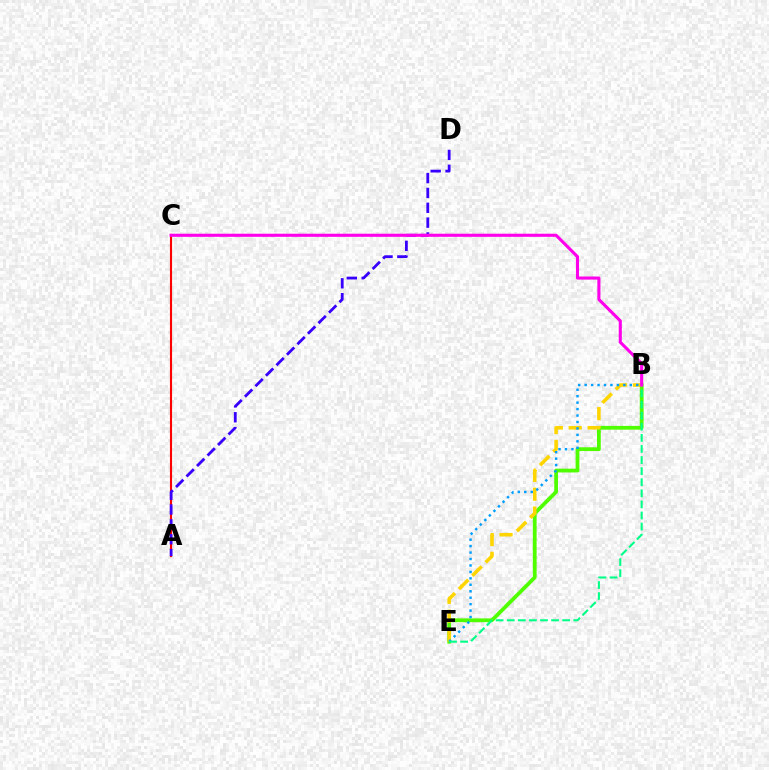{('A', 'C'): [{'color': '#ff0000', 'line_style': 'solid', 'thickness': 1.53}], ('A', 'D'): [{'color': '#3700ff', 'line_style': 'dashed', 'thickness': 2.02}], ('B', 'E'): [{'color': '#4fff00', 'line_style': 'solid', 'thickness': 2.72}, {'color': '#ffd500', 'line_style': 'dashed', 'thickness': 2.57}, {'color': '#009eff', 'line_style': 'dotted', 'thickness': 1.75}, {'color': '#00ff86', 'line_style': 'dashed', 'thickness': 1.51}], ('B', 'C'): [{'color': '#ff00ed', 'line_style': 'solid', 'thickness': 2.23}]}